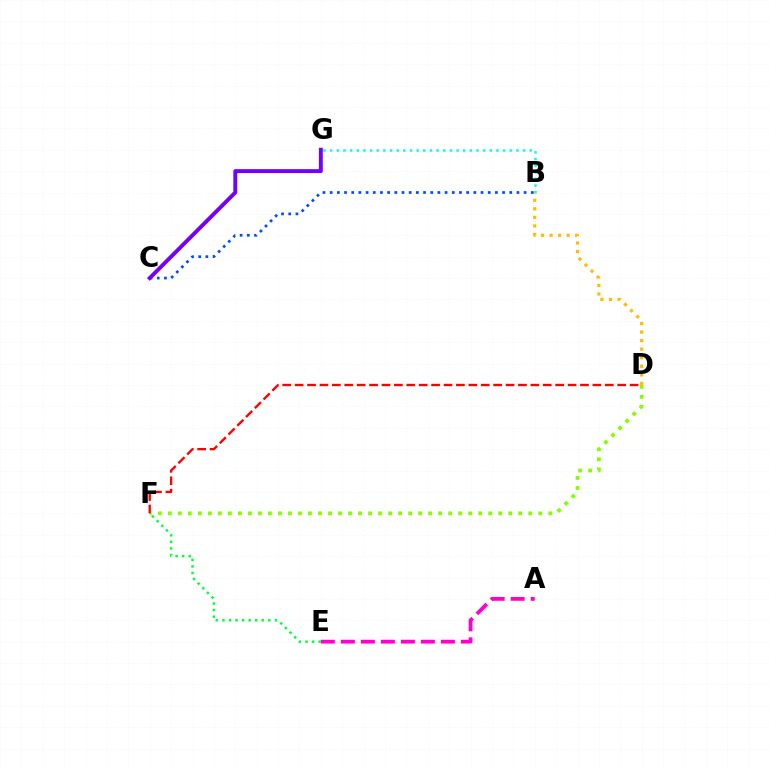{('B', 'G'): [{'color': '#00fff6', 'line_style': 'dotted', 'thickness': 1.81}], ('B', 'D'): [{'color': '#ffbd00', 'line_style': 'dotted', 'thickness': 2.32}], ('A', 'E'): [{'color': '#ff00cf', 'line_style': 'dashed', 'thickness': 2.72}], ('D', 'F'): [{'color': '#84ff00', 'line_style': 'dotted', 'thickness': 2.72}, {'color': '#ff0000', 'line_style': 'dashed', 'thickness': 1.69}], ('B', 'C'): [{'color': '#004bff', 'line_style': 'dotted', 'thickness': 1.95}], ('C', 'G'): [{'color': '#7200ff', 'line_style': 'solid', 'thickness': 2.82}], ('E', 'F'): [{'color': '#00ff39', 'line_style': 'dotted', 'thickness': 1.78}]}